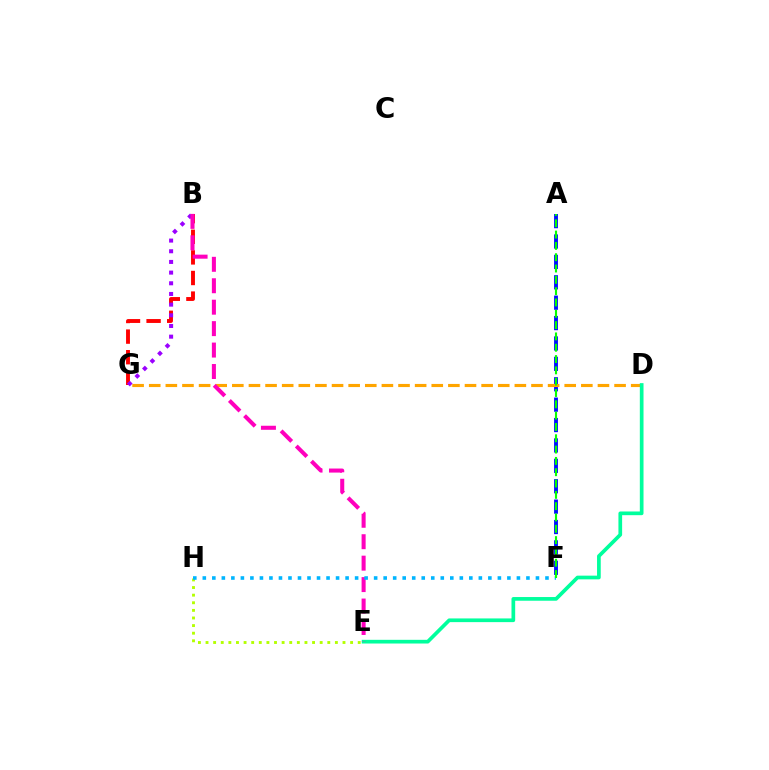{('B', 'G'): [{'color': '#ff0000', 'line_style': 'dashed', 'thickness': 2.8}, {'color': '#9b00ff', 'line_style': 'dotted', 'thickness': 2.9}], ('A', 'F'): [{'color': '#0010ff', 'line_style': 'dashed', 'thickness': 2.77}, {'color': '#08ff00', 'line_style': 'dashed', 'thickness': 1.54}], ('D', 'G'): [{'color': '#ffa500', 'line_style': 'dashed', 'thickness': 2.26}], ('E', 'H'): [{'color': '#b3ff00', 'line_style': 'dotted', 'thickness': 2.07}], ('D', 'E'): [{'color': '#00ff9d', 'line_style': 'solid', 'thickness': 2.66}], ('B', 'E'): [{'color': '#ff00bd', 'line_style': 'dashed', 'thickness': 2.91}], ('F', 'H'): [{'color': '#00b5ff', 'line_style': 'dotted', 'thickness': 2.59}]}